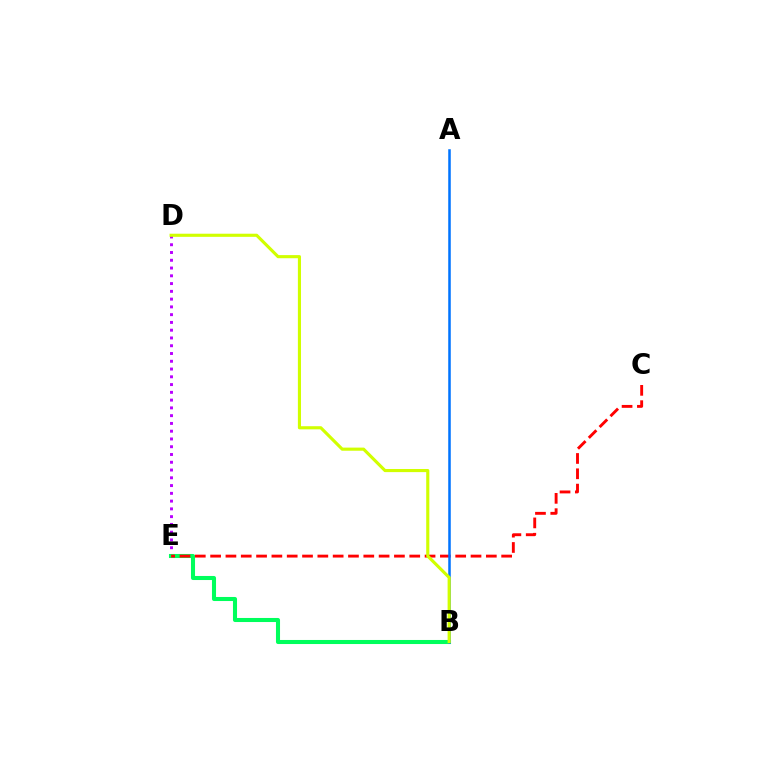{('D', 'E'): [{'color': '#b900ff', 'line_style': 'dotted', 'thickness': 2.11}], ('B', 'E'): [{'color': '#00ff5c', 'line_style': 'solid', 'thickness': 2.92}], ('C', 'E'): [{'color': '#ff0000', 'line_style': 'dashed', 'thickness': 2.08}], ('A', 'B'): [{'color': '#0074ff', 'line_style': 'solid', 'thickness': 1.82}], ('B', 'D'): [{'color': '#d1ff00', 'line_style': 'solid', 'thickness': 2.25}]}